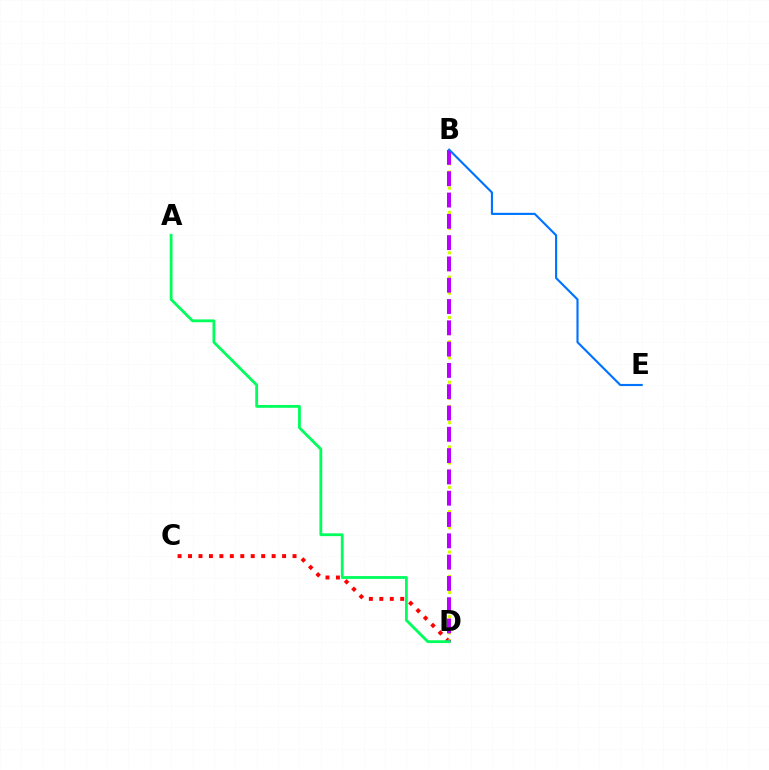{('C', 'D'): [{'color': '#ff0000', 'line_style': 'dotted', 'thickness': 2.84}], ('B', 'D'): [{'color': '#d1ff00', 'line_style': 'dotted', 'thickness': 2.2}, {'color': '#b900ff', 'line_style': 'dashed', 'thickness': 2.89}], ('A', 'D'): [{'color': '#00ff5c', 'line_style': 'solid', 'thickness': 2.03}], ('B', 'E'): [{'color': '#0074ff', 'line_style': 'solid', 'thickness': 1.54}]}